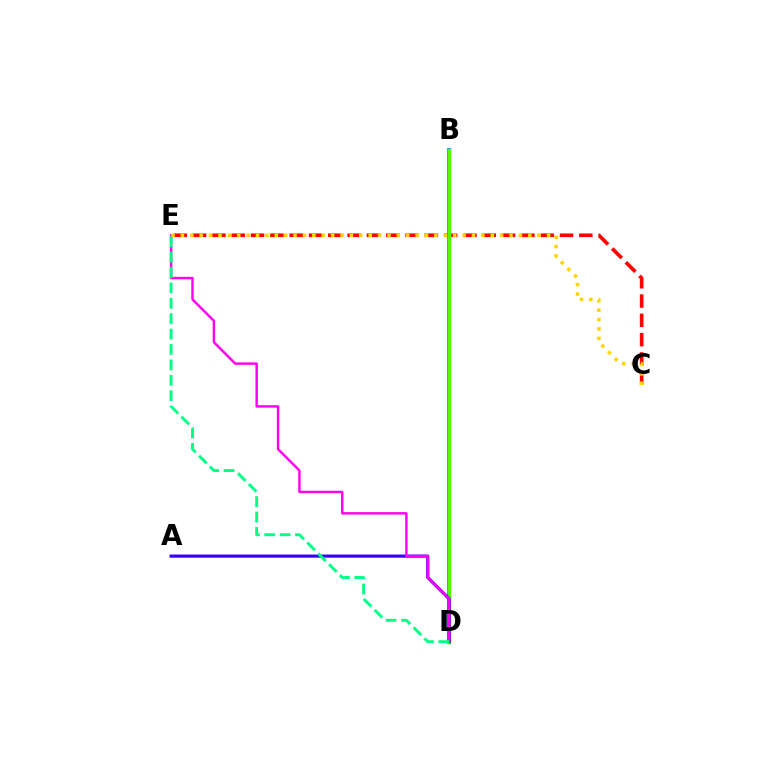{('C', 'E'): [{'color': '#ff0000', 'line_style': 'dashed', 'thickness': 2.62}, {'color': '#ffd500', 'line_style': 'dotted', 'thickness': 2.55}], ('B', 'D'): [{'color': '#009eff', 'line_style': 'solid', 'thickness': 2.78}, {'color': '#4fff00', 'line_style': 'solid', 'thickness': 2.5}], ('A', 'D'): [{'color': '#3700ff', 'line_style': 'solid', 'thickness': 2.27}], ('D', 'E'): [{'color': '#ff00ed', 'line_style': 'solid', 'thickness': 1.75}, {'color': '#00ff86', 'line_style': 'dashed', 'thickness': 2.09}]}